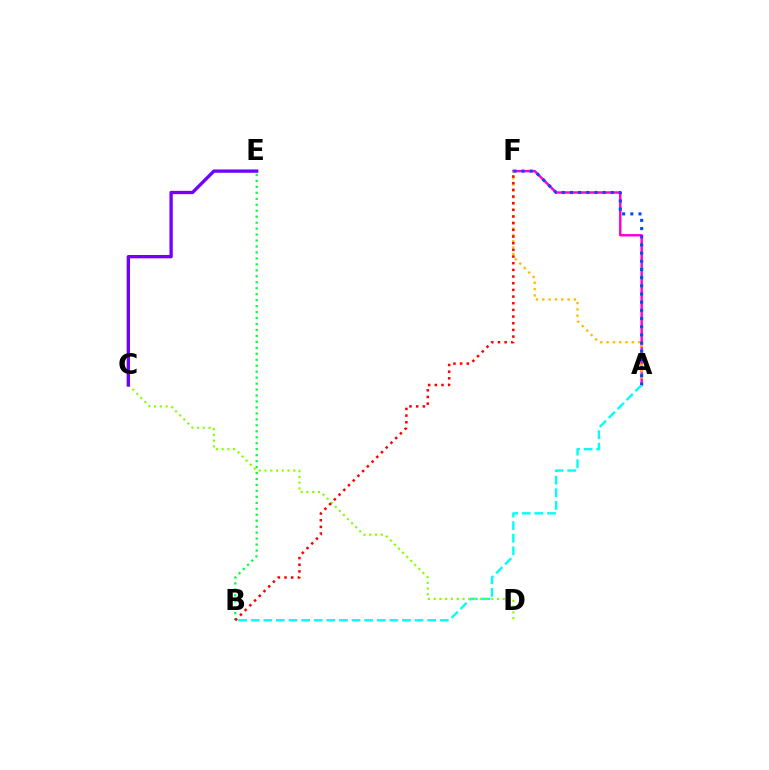{('A', 'F'): [{'color': '#ff00cf', 'line_style': 'solid', 'thickness': 1.77}, {'color': '#ffbd00', 'line_style': 'dotted', 'thickness': 1.71}, {'color': '#004bff', 'line_style': 'dotted', 'thickness': 2.22}], ('A', 'B'): [{'color': '#00fff6', 'line_style': 'dashed', 'thickness': 1.71}], ('B', 'E'): [{'color': '#00ff39', 'line_style': 'dotted', 'thickness': 1.62}], ('C', 'D'): [{'color': '#84ff00', 'line_style': 'dotted', 'thickness': 1.56}], ('C', 'E'): [{'color': '#7200ff', 'line_style': 'solid', 'thickness': 2.4}], ('B', 'F'): [{'color': '#ff0000', 'line_style': 'dotted', 'thickness': 1.81}]}